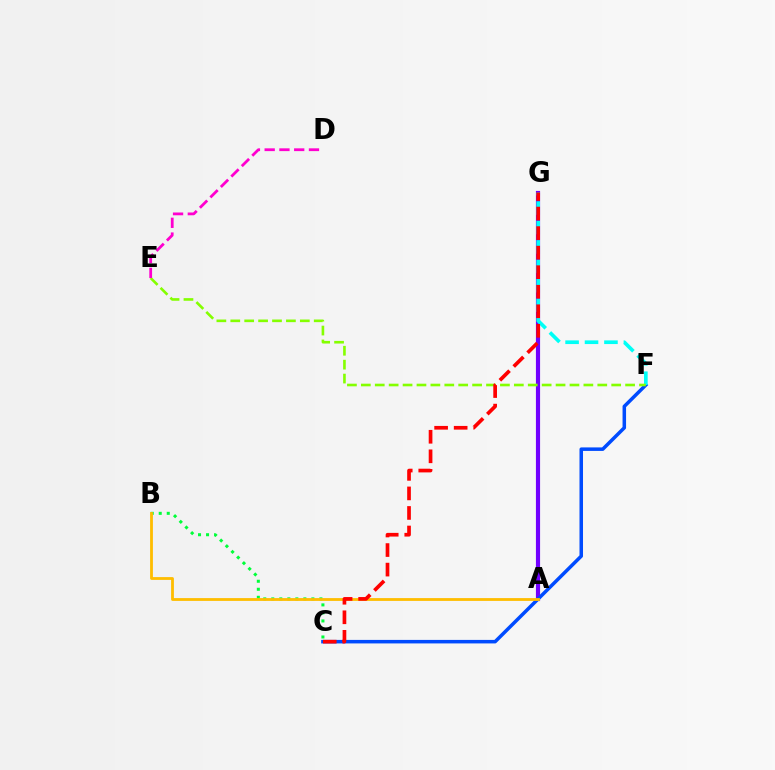{('A', 'G'): [{'color': '#7200ff', 'line_style': 'solid', 'thickness': 2.99}], ('B', 'C'): [{'color': '#00ff39', 'line_style': 'dotted', 'thickness': 2.18}], ('C', 'F'): [{'color': '#004bff', 'line_style': 'solid', 'thickness': 2.53}], ('F', 'G'): [{'color': '#00fff6', 'line_style': 'dashed', 'thickness': 2.64}], ('E', 'F'): [{'color': '#84ff00', 'line_style': 'dashed', 'thickness': 1.89}], ('A', 'B'): [{'color': '#ffbd00', 'line_style': 'solid', 'thickness': 2.02}], ('C', 'G'): [{'color': '#ff0000', 'line_style': 'dashed', 'thickness': 2.65}], ('D', 'E'): [{'color': '#ff00cf', 'line_style': 'dashed', 'thickness': 2.01}]}